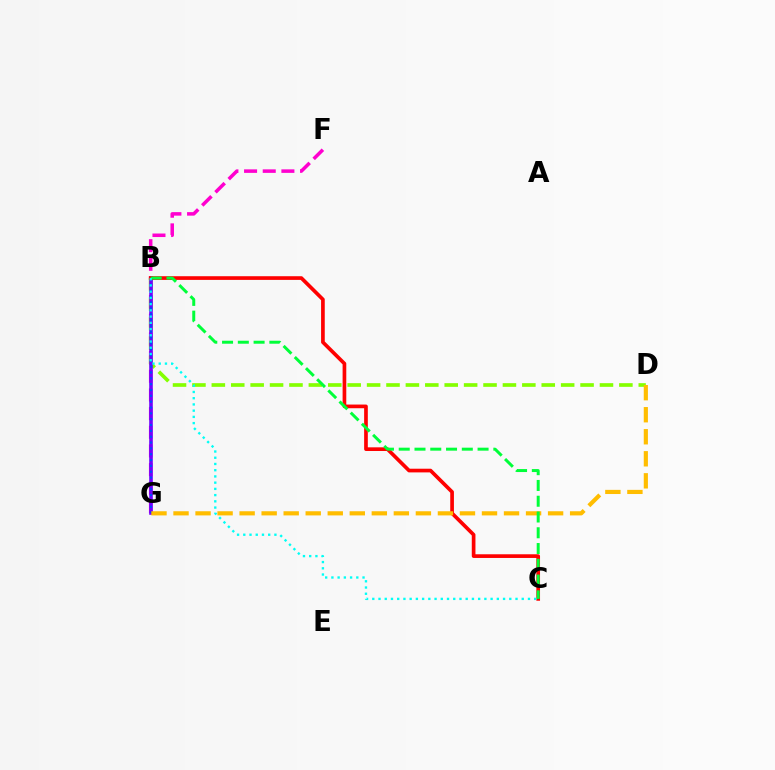{('F', 'G'): [{'color': '#ff00cf', 'line_style': 'dashed', 'thickness': 2.54}], ('B', 'D'): [{'color': '#84ff00', 'line_style': 'dashed', 'thickness': 2.64}], ('B', 'G'): [{'color': '#7200ff', 'line_style': 'solid', 'thickness': 2.59}, {'color': '#004bff', 'line_style': 'dotted', 'thickness': 1.59}], ('B', 'C'): [{'color': '#ff0000', 'line_style': 'solid', 'thickness': 2.65}, {'color': '#00ff39', 'line_style': 'dashed', 'thickness': 2.14}, {'color': '#00fff6', 'line_style': 'dotted', 'thickness': 1.69}], ('D', 'G'): [{'color': '#ffbd00', 'line_style': 'dashed', 'thickness': 2.99}]}